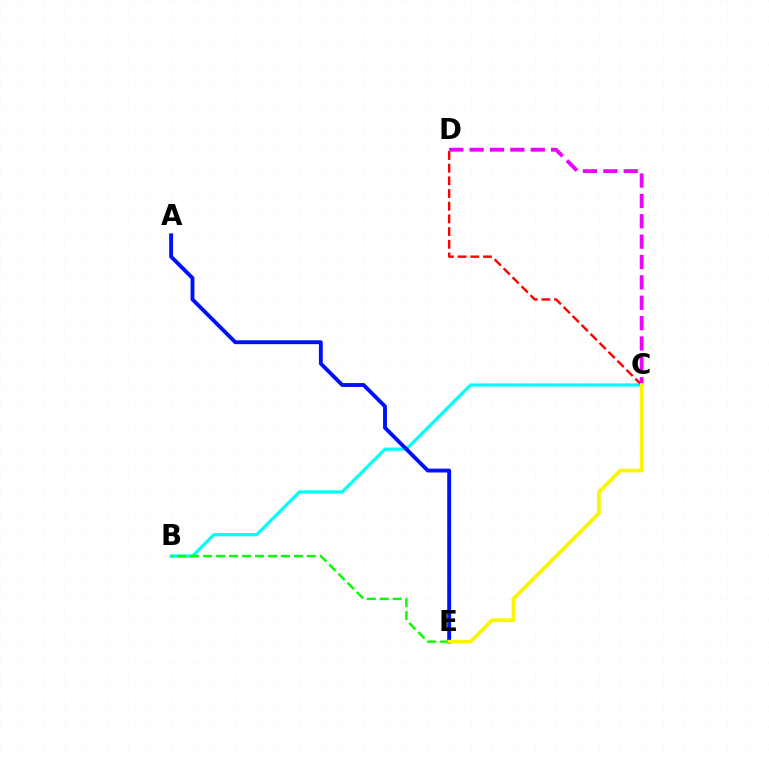{('B', 'C'): [{'color': '#00fff6', 'line_style': 'solid', 'thickness': 2.31}], ('C', 'D'): [{'color': '#ff0000', 'line_style': 'dashed', 'thickness': 1.72}, {'color': '#ee00ff', 'line_style': 'dashed', 'thickness': 2.77}], ('B', 'E'): [{'color': '#08ff00', 'line_style': 'dashed', 'thickness': 1.76}], ('A', 'E'): [{'color': '#0010ff', 'line_style': 'solid', 'thickness': 2.79}], ('C', 'E'): [{'color': '#fcf500', 'line_style': 'solid', 'thickness': 2.67}]}